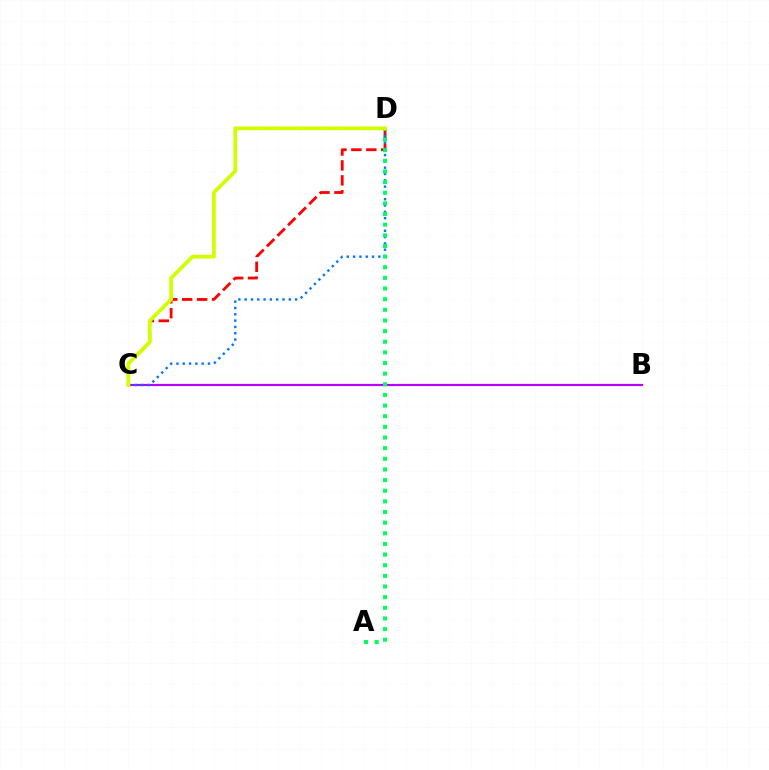{('B', 'C'): [{'color': '#b900ff', 'line_style': 'solid', 'thickness': 1.57}], ('C', 'D'): [{'color': '#ff0000', 'line_style': 'dashed', 'thickness': 2.03}, {'color': '#0074ff', 'line_style': 'dotted', 'thickness': 1.71}, {'color': '#d1ff00', 'line_style': 'solid', 'thickness': 2.72}], ('A', 'D'): [{'color': '#00ff5c', 'line_style': 'dotted', 'thickness': 2.89}]}